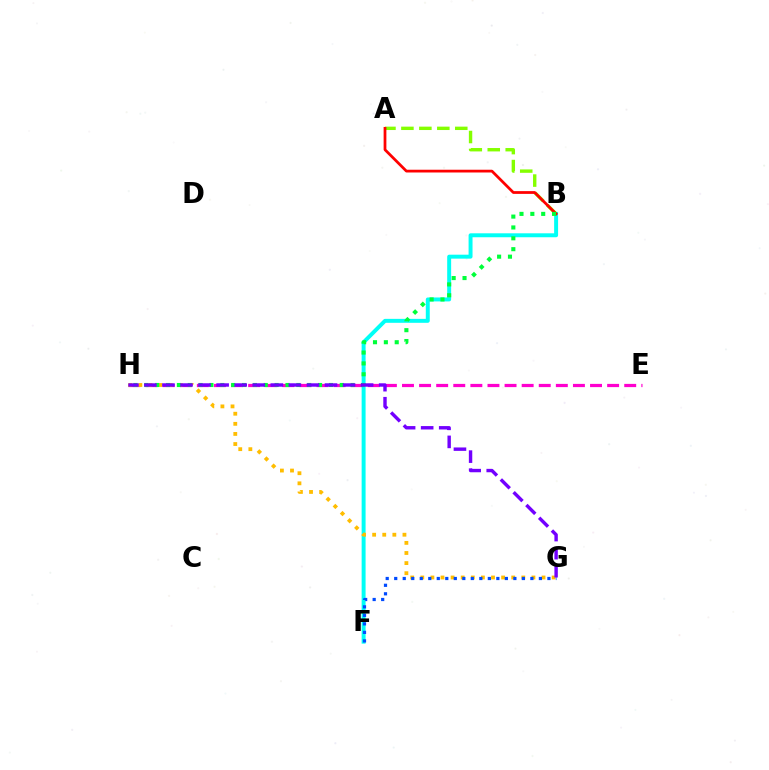{('B', 'F'): [{'color': '#00fff6', 'line_style': 'solid', 'thickness': 2.84}], ('A', 'B'): [{'color': '#84ff00', 'line_style': 'dashed', 'thickness': 2.44}, {'color': '#ff0000', 'line_style': 'solid', 'thickness': 1.99}], ('E', 'H'): [{'color': '#ff00cf', 'line_style': 'dashed', 'thickness': 2.32}], ('G', 'H'): [{'color': '#ffbd00', 'line_style': 'dotted', 'thickness': 2.74}, {'color': '#7200ff', 'line_style': 'dashed', 'thickness': 2.45}], ('F', 'G'): [{'color': '#004bff', 'line_style': 'dotted', 'thickness': 2.31}], ('B', 'H'): [{'color': '#00ff39', 'line_style': 'dotted', 'thickness': 2.95}]}